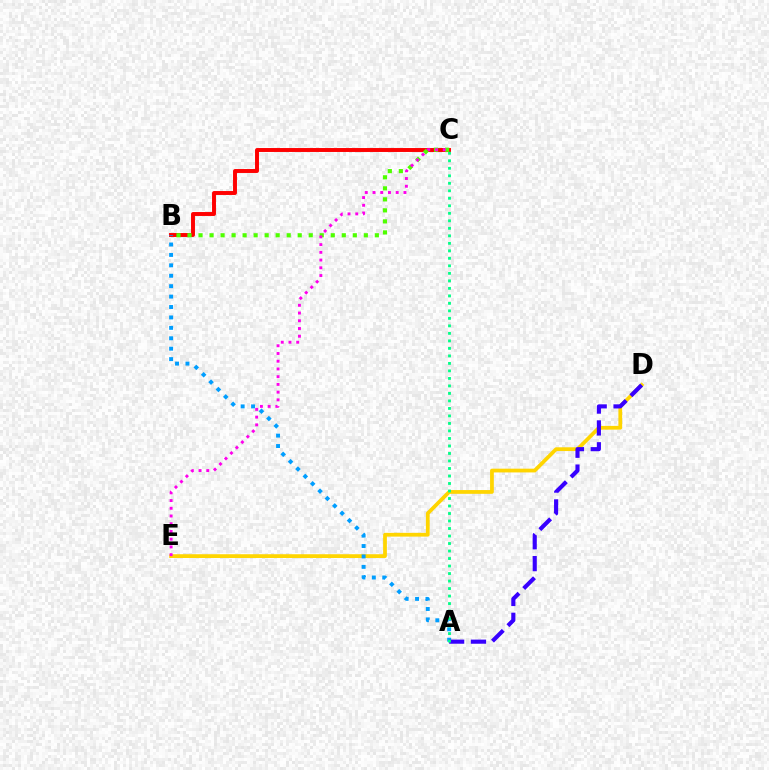{('B', 'C'): [{'color': '#ff0000', 'line_style': 'solid', 'thickness': 2.83}, {'color': '#4fff00', 'line_style': 'dotted', 'thickness': 2.99}], ('D', 'E'): [{'color': '#ffd500', 'line_style': 'solid', 'thickness': 2.71}], ('A', 'B'): [{'color': '#009eff', 'line_style': 'dotted', 'thickness': 2.83}], ('A', 'D'): [{'color': '#3700ff', 'line_style': 'dashed', 'thickness': 2.97}], ('A', 'C'): [{'color': '#00ff86', 'line_style': 'dotted', 'thickness': 2.04}], ('C', 'E'): [{'color': '#ff00ed', 'line_style': 'dotted', 'thickness': 2.1}]}